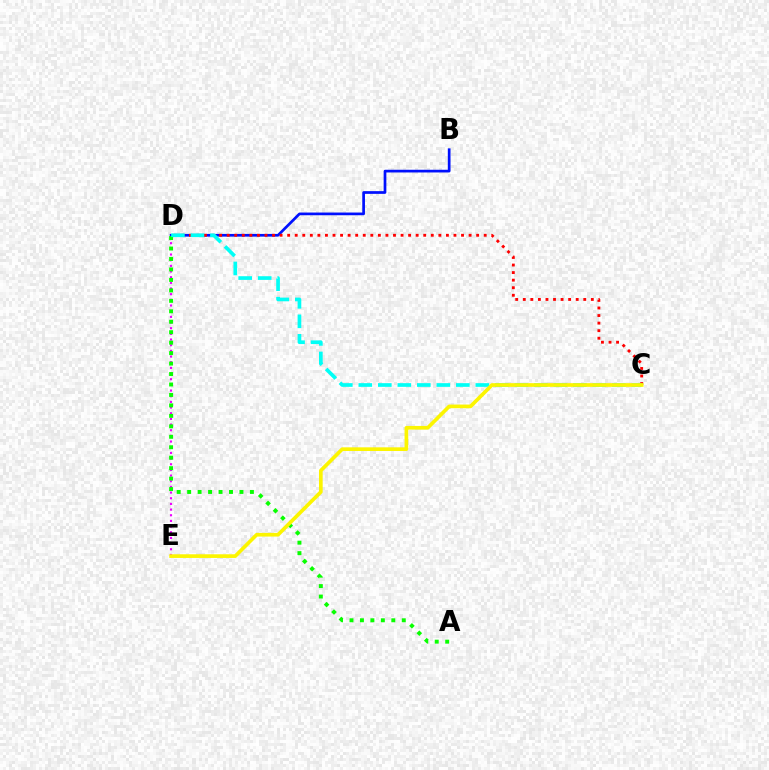{('B', 'D'): [{'color': '#0010ff', 'line_style': 'solid', 'thickness': 1.95}], ('D', 'E'): [{'color': '#ee00ff', 'line_style': 'dotted', 'thickness': 1.54}], ('C', 'D'): [{'color': '#ff0000', 'line_style': 'dotted', 'thickness': 2.05}, {'color': '#00fff6', 'line_style': 'dashed', 'thickness': 2.65}], ('A', 'D'): [{'color': '#08ff00', 'line_style': 'dotted', 'thickness': 2.84}], ('C', 'E'): [{'color': '#fcf500', 'line_style': 'solid', 'thickness': 2.65}]}